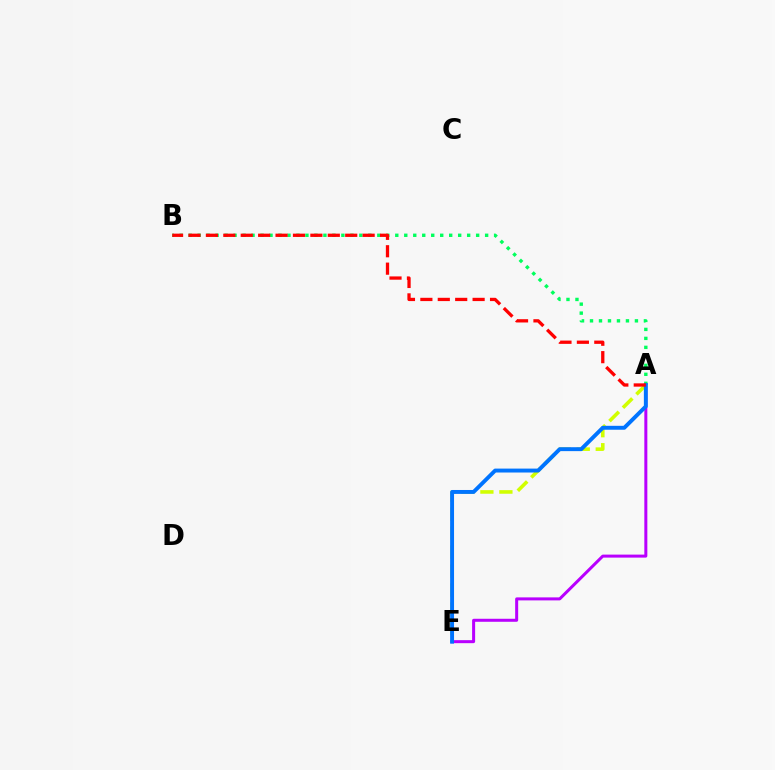{('A', 'E'): [{'color': '#d1ff00', 'line_style': 'dashed', 'thickness': 2.58}, {'color': '#b900ff', 'line_style': 'solid', 'thickness': 2.17}, {'color': '#0074ff', 'line_style': 'solid', 'thickness': 2.82}], ('A', 'B'): [{'color': '#00ff5c', 'line_style': 'dotted', 'thickness': 2.44}, {'color': '#ff0000', 'line_style': 'dashed', 'thickness': 2.37}]}